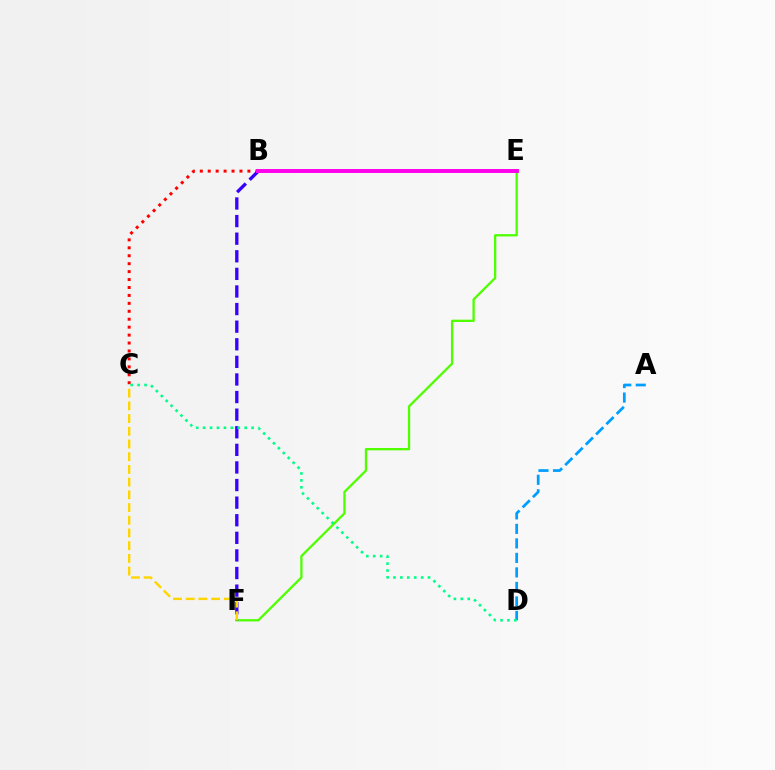{('B', 'C'): [{'color': '#ff0000', 'line_style': 'dotted', 'thickness': 2.16}], ('E', 'F'): [{'color': '#4fff00', 'line_style': 'solid', 'thickness': 1.66}], ('B', 'F'): [{'color': '#3700ff', 'line_style': 'dashed', 'thickness': 2.39}], ('B', 'E'): [{'color': '#ff00ed', 'line_style': 'solid', 'thickness': 2.83}], ('A', 'D'): [{'color': '#009eff', 'line_style': 'dashed', 'thickness': 1.97}], ('C', 'F'): [{'color': '#ffd500', 'line_style': 'dashed', 'thickness': 1.73}], ('C', 'D'): [{'color': '#00ff86', 'line_style': 'dotted', 'thickness': 1.88}]}